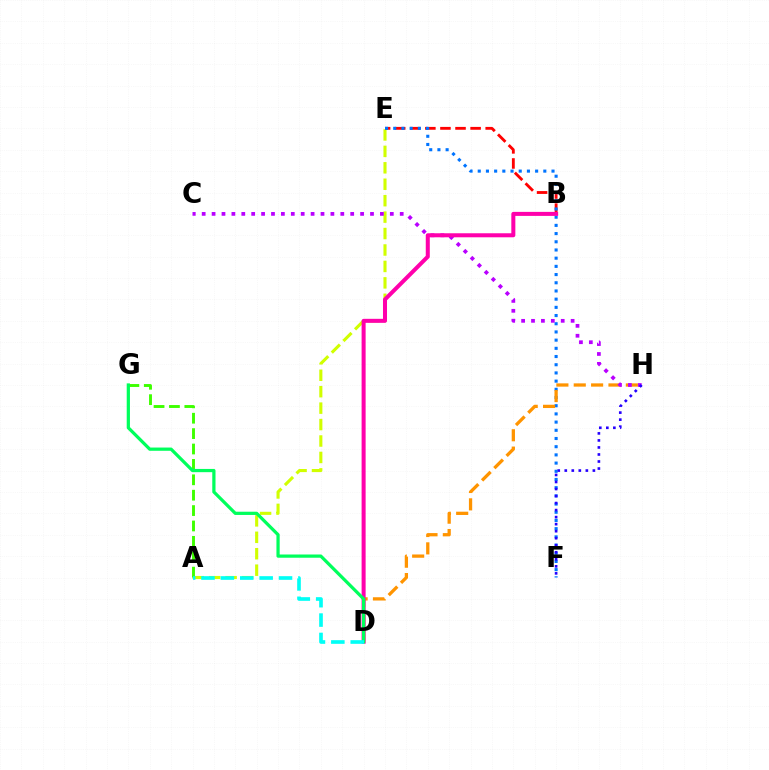{('A', 'E'): [{'color': '#d1ff00', 'line_style': 'dashed', 'thickness': 2.23}], ('B', 'E'): [{'color': '#ff0000', 'line_style': 'dashed', 'thickness': 2.05}], ('E', 'F'): [{'color': '#0074ff', 'line_style': 'dotted', 'thickness': 2.23}], ('D', 'H'): [{'color': '#ff9400', 'line_style': 'dashed', 'thickness': 2.36}], ('C', 'H'): [{'color': '#b900ff', 'line_style': 'dotted', 'thickness': 2.69}], ('B', 'D'): [{'color': '#ff00ac', 'line_style': 'solid', 'thickness': 2.9}], ('A', 'G'): [{'color': '#3dff00', 'line_style': 'dashed', 'thickness': 2.09}], ('D', 'G'): [{'color': '#00ff5c', 'line_style': 'solid', 'thickness': 2.33}], ('F', 'H'): [{'color': '#2500ff', 'line_style': 'dotted', 'thickness': 1.91}], ('A', 'D'): [{'color': '#00fff6', 'line_style': 'dashed', 'thickness': 2.63}]}